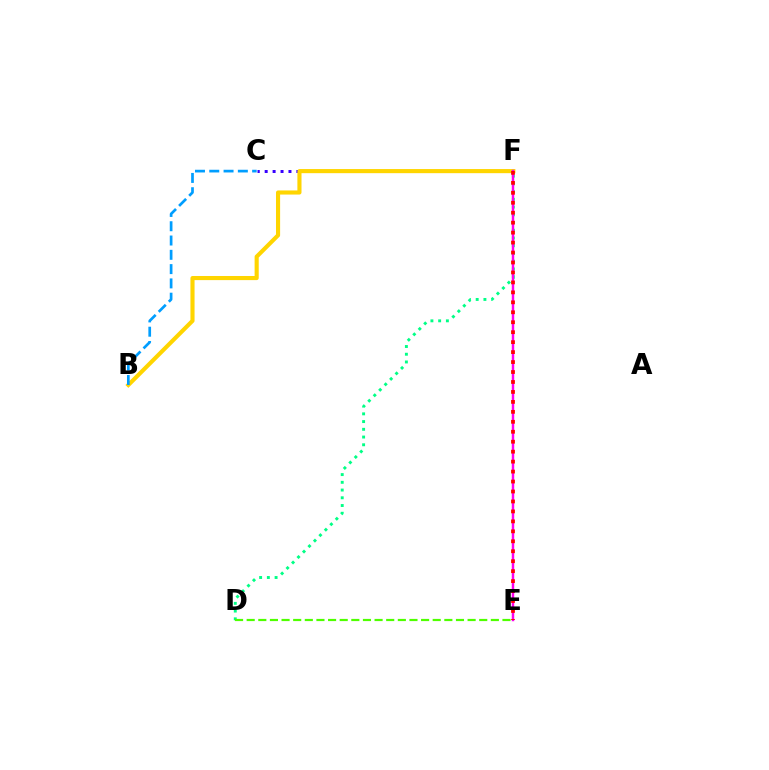{('D', 'F'): [{'color': '#00ff86', 'line_style': 'dotted', 'thickness': 2.1}], ('C', 'F'): [{'color': '#3700ff', 'line_style': 'dotted', 'thickness': 2.15}], ('B', 'F'): [{'color': '#ffd500', 'line_style': 'solid', 'thickness': 2.96}], ('D', 'E'): [{'color': '#4fff00', 'line_style': 'dashed', 'thickness': 1.58}], ('E', 'F'): [{'color': '#ff00ed', 'line_style': 'solid', 'thickness': 1.77}, {'color': '#ff0000', 'line_style': 'dotted', 'thickness': 2.71}], ('B', 'C'): [{'color': '#009eff', 'line_style': 'dashed', 'thickness': 1.94}]}